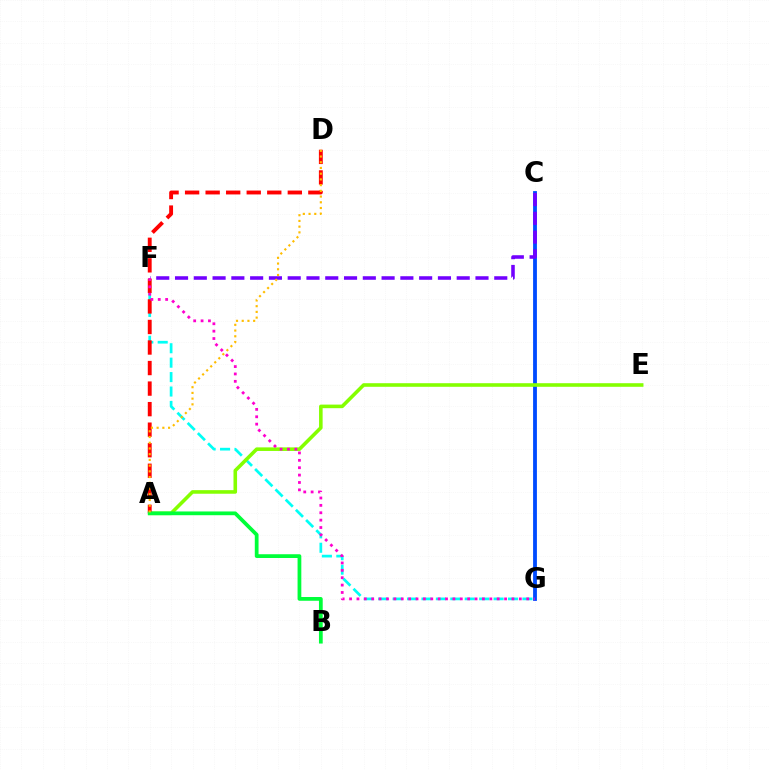{('C', 'G'): [{'color': '#004bff', 'line_style': 'solid', 'thickness': 2.75}], ('F', 'G'): [{'color': '#00fff6', 'line_style': 'dashed', 'thickness': 1.96}, {'color': '#ff00cf', 'line_style': 'dotted', 'thickness': 2.01}], ('C', 'F'): [{'color': '#7200ff', 'line_style': 'dashed', 'thickness': 2.55}], ('A', 'E'): [{'color': '#84ff00', 'line_style': 'solid', 'thickness': 2.58}], ('A', 'D'): [{'color': '#ff0000', 'line_style': 'dashed', 'thickness': 2.79}, {'color': '#ffbd00', 'line_style': 'dotted', 'thickness': 1.55}], ('A', 'B'): [{'color': '#00ff39', 'line_style': 'solid', 'thickness': 2.7}]}